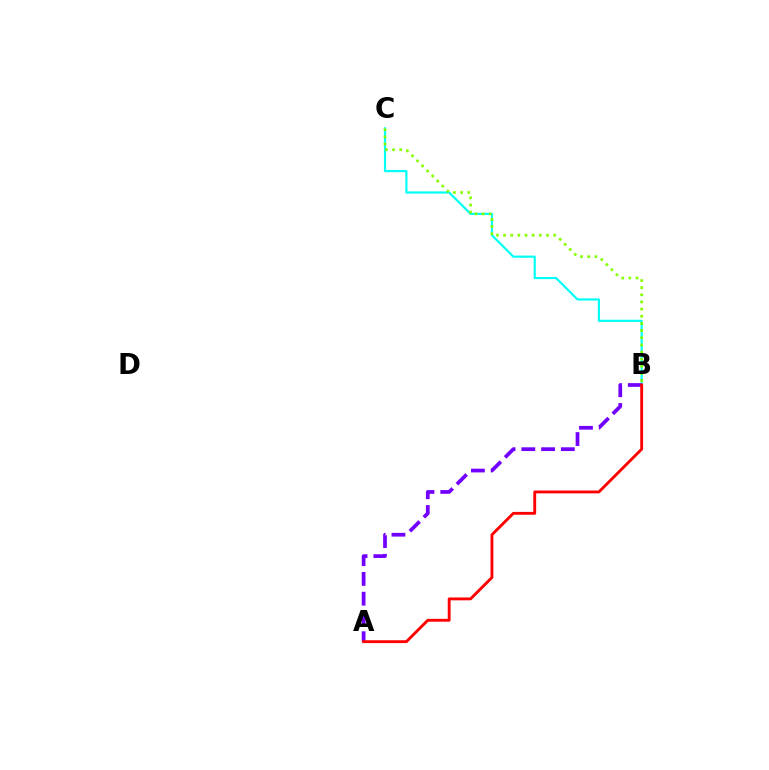{('B', 'C'): [{'color': '#00fff6', 'line_style': 'solid', 'thickness': 1.56}, {'color': '#84ff00', 'line_style': 'dotted', 'thickness': 1.94}], ('A', 'B'): [{'color': '#7200ff', 'line_style': 'dashed', 'thickness': 2.68}, {'color': '#ff0000', 'line_style': 'solid', 'thickness': 2.06}]}